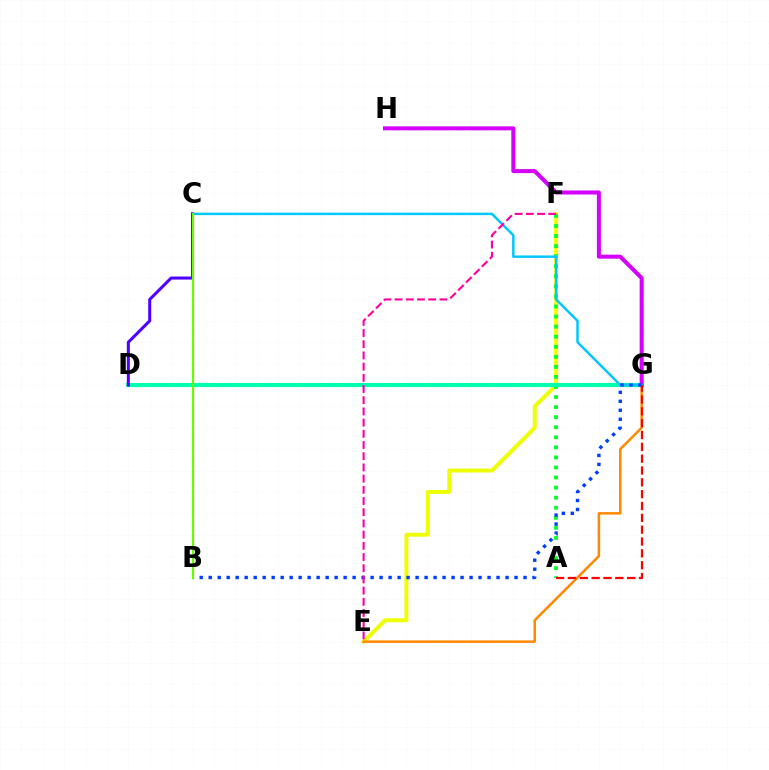{('E', 'F'): [{'color': '#eeff00', 'line_style': 'solid', 'thickness': 2.84}, {'color': '#ff00a0', 'line_style': 'dashed', 'thickness': 1.52}], ('A', 'F'): [{'color': '#00ff27', 'line_style': 'dotted', 'thickness': 2.73}], ('E', 'G'): [{'color': '#ff8800', 'line_style': 'solid', 'thickness': 1.81}], ('D', 'G'): [{'color': '#00ffaf', 'line_style': 'solid', 'thickness': 2.95}], ('G', 'H'): [{'color': '#d600ff', 'line_style': 'solid', 'thickness': 2.9}], ('C', 'G'): [{'color': '#00c7ff', 'line_style': 'solid', 'thickness': 1.78}], ('B', 'G'): [{'color': '#003fff', 'line_style': 'dotted', 'thickness': 2.44}], ('A', 'G'): [{'color': '#ff0000', 'line_style': 'dashed', 'thickness': 1.61}], ('C', 'D'): [{'color': '#4f00ff', 'line_style': 'solid', 'thickness': 2.19}], ('B', 'C'): [{'color': '#66ff00', 'line_style': 'solid', 'thickness': 1.59}]}